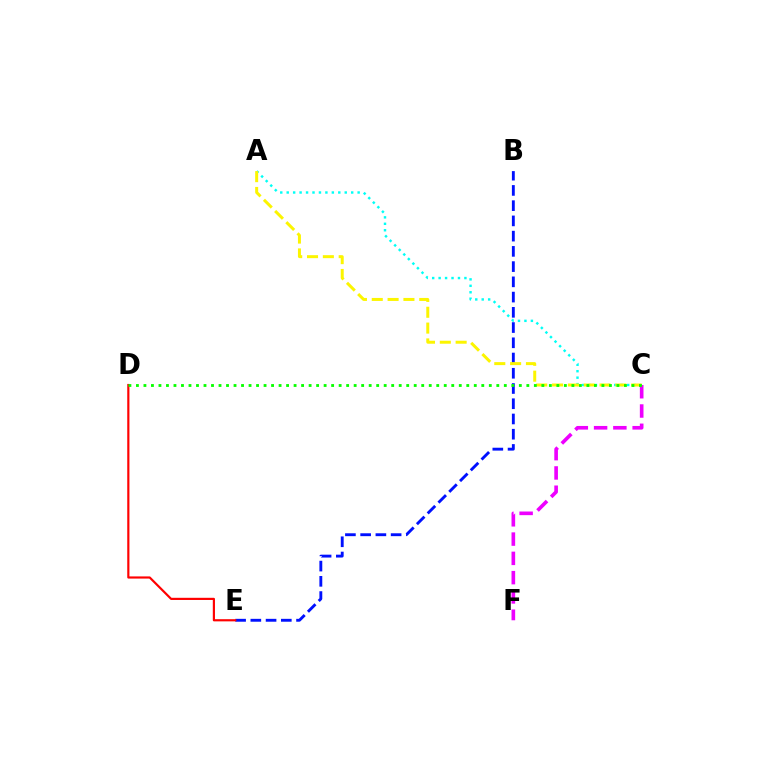{('B', 'E'): [{'color': '#0010ff', 'line_style': 'dashed', 'thickness': 2.07}], ('A', 'C'): [{'color': '#00fff6', 'line_style': 'dotted', 'thickness': 1.75}, {'color': '#fcf500', 'line_style': 'dashed', 'thickness': 2.15}], ('D', 'E'): [{'color': '#ff0000', 'line_style': 'solid', 'thickness': 1.56}], ('C', 'F'): [{'color': '#ee00ff', 'line_style': 'dashed', 'thickness': 2.62}], ('C', 'D'): [{'color': '#08ff00', 'line_style': 'dotted', 'thickness': 2.04}]}